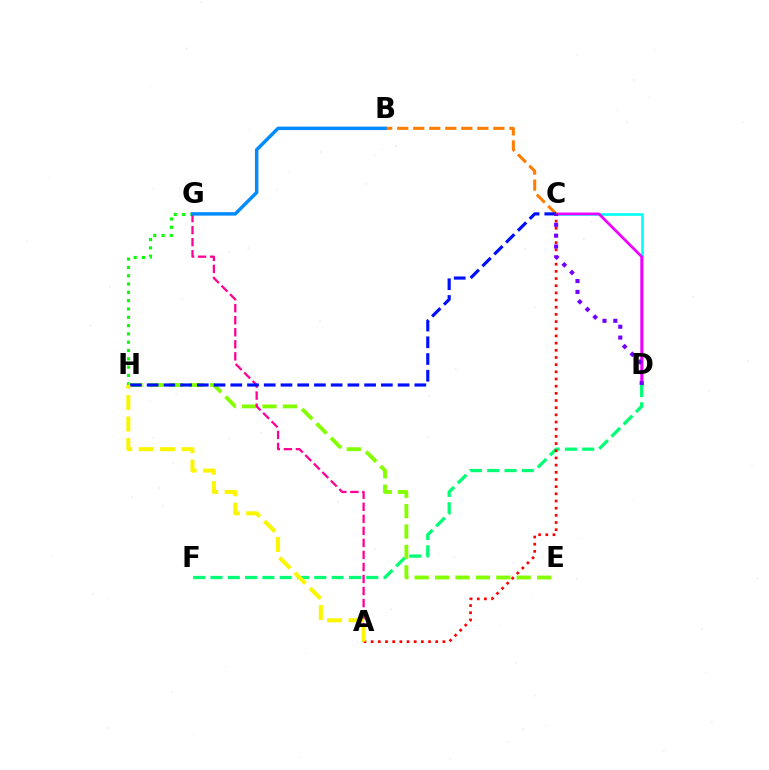{('G', 'H'): [{'color': '#08ff00', 'line_style': 'dotted', 'thickness': 2.26}], ('E', 'H'): [{'color': '#84ff00', 'line_style': 'dashed', 'thickness': 2.77}], ('C', 'D'): [{'color': '#00fff6', 'line_style': 'solid', 'thickness': 1.88}, {'color': '#ee00ff', 'line_style': 'solid', 'thickness': 1.97}, {'color': '#7200ff', 'line_style': 'dotted', 'thickness': 2.95}], ('B', 'C'): [{'color': '#ff7c00', 'line_style': 'dashed', 'thickness': 2.18}], ('A', 'G'): [{'color': '#ff0094', 'line_style': 'dashed', 'thickness': 1.64}], ('C', 'H'): [{'color': '#0010ff', 'line_style': 'dashed', 'thickness': 2.27}], ('B', 'G'): [{'color': '#008cff', 'line_style': 'solid', 'thickness': 2.49}], ('D', 'F'): [{'color': '#00ff74', 'line_style': 'dashed', 'thickness': 2.35}], ('A', 'C'): [{'color': '#ff0000', 'line_style': 'dotted', 'thickness': 1.95}], ('A', 'H'): [{'color': '#fcf500', 'line_style': 'dashed', 'thickness': 2.92}]}